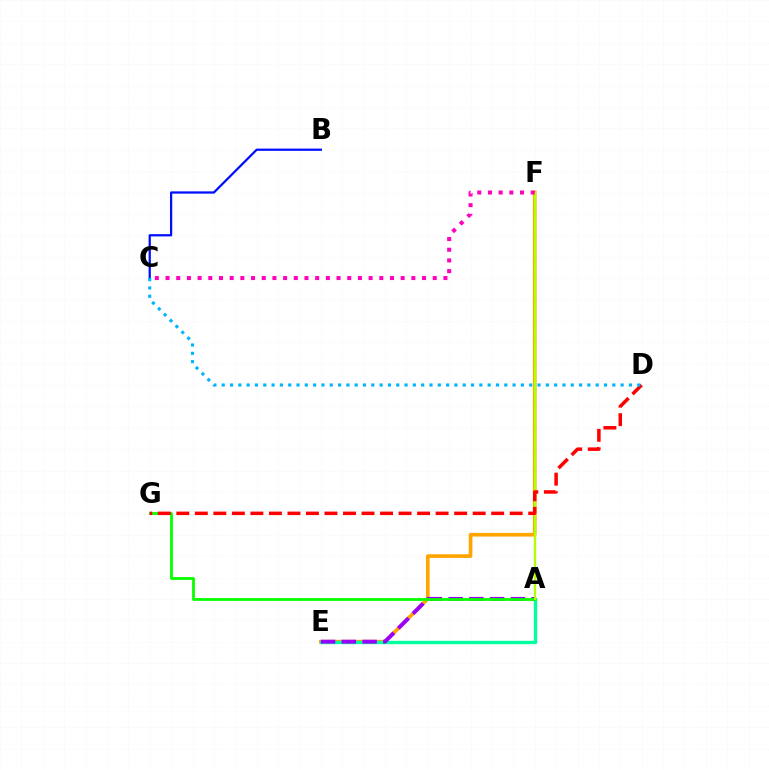{('E', 'F'): [{'color': '#ffa500', 'line_style': 'solid', 'thickness': 2.64}], ('A', 'E'): [{'color': '#00ff9d', 'line_style': 'solid', 'thickness': 2.42}, {'color': '#9b00ff', 'line_style': 'dashed', 'thickness': 2.82}], ('A', 'G'): [{'color': '#08ff00', 'line_style': 'solid', 'thickness': 2.01}], ('A', 'F'): [{'color': '#b3ff00', 'line_style': 'solid', 'thickness': 1.66}], ('C', 'F'): [{'color': '#ff00bd', 'line_style': 'dotted', 'thickness': 2.9}], ('D', 'G'): [{'color': '#ff0000', 'line_style': 'dashed', 'thickness': 2.52}], ('B', 'C'): [{'color': '#0010ff', 'line_style': 'solid', 'thickness': 1.63}], ('C', 'D'): [{'color': '#00b5ff', 'line_style': 'dotted', 'thickness': 2.26}]}